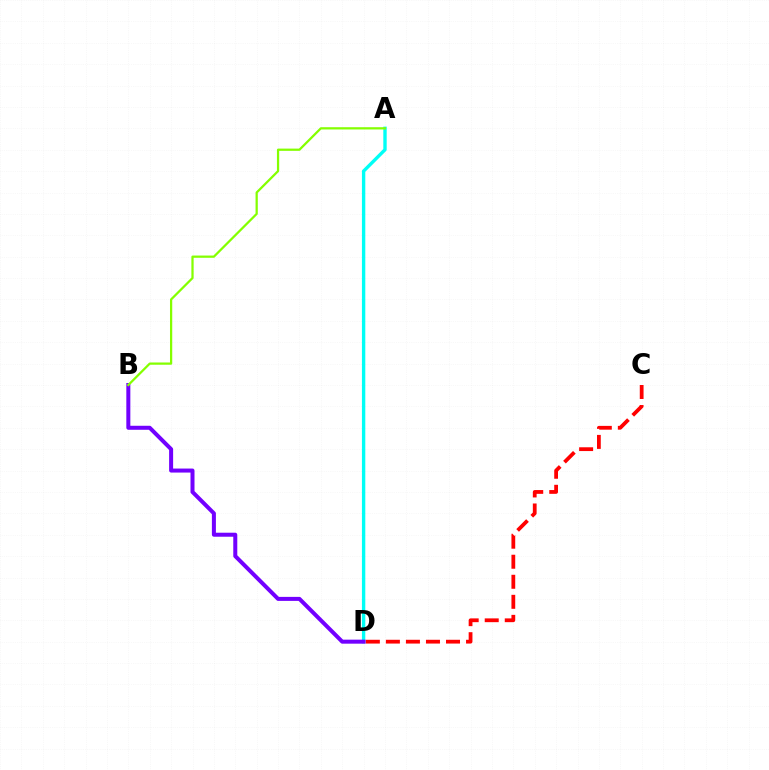{('A', 'D'): [{'color': '#00fff6', 'line_style': 'solid', 'thickness': 2.43}], ('B', 'D'): [{'color': '#7200ff', 'line_style': 'solid', 'thickness': 2.89}], ('C', 'D'): [{'color': '#ff0000', 'line_style': 'dashed', 'thickness': 2.72}], ('A', 'B'): [{'color': '#84ff00', 'line_style': 'solid', 'thickness': 1.62}]}